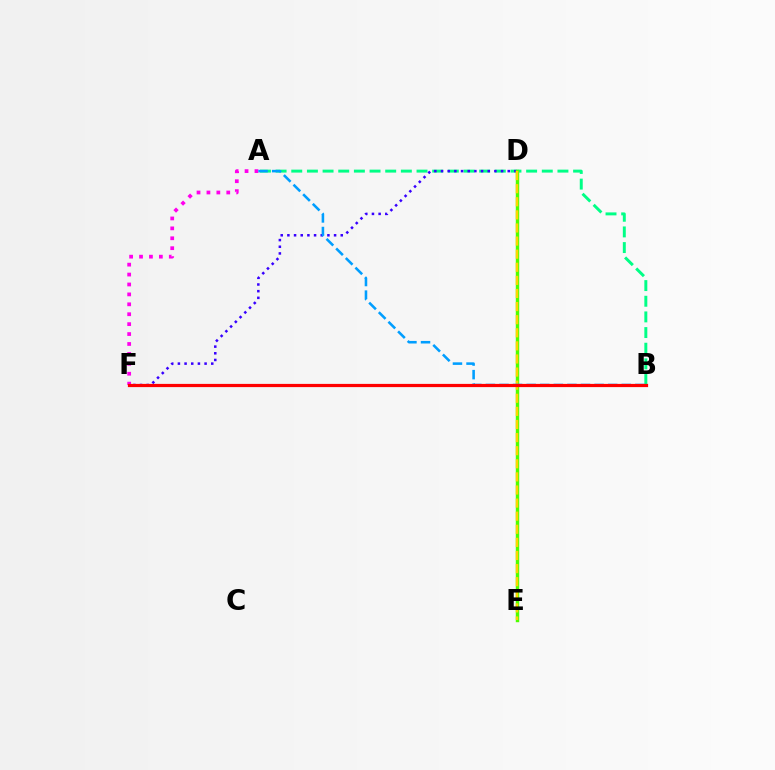{('A', 'B'): [{'color': '#00ff86', 'line_style': 'dashed', 'thickness': 2.13}, {'color': '#009eff', 'line_style': 'dashed', 'thickness': 1.85}], ('D', 'F'): [{'color': '#3700ff', 'line_style': 'dotted', 'thickness': 1.81}], ('D', 'E'): [{'color': '#4fff00', 'line_style': 'solid', 'thickness': 2.47}, {'color': '#ffd500', 'line_style': 'dashed', 'thickness': 1.78}], ('A', 'F'): [{'color': '#ff00ed', 'line_style': 'dotted', 'thickness': 2.69}], ('B', 'F'): [{'color': '#ff0000', 'line_style': 'solid', 'thickness': 2.31}]}